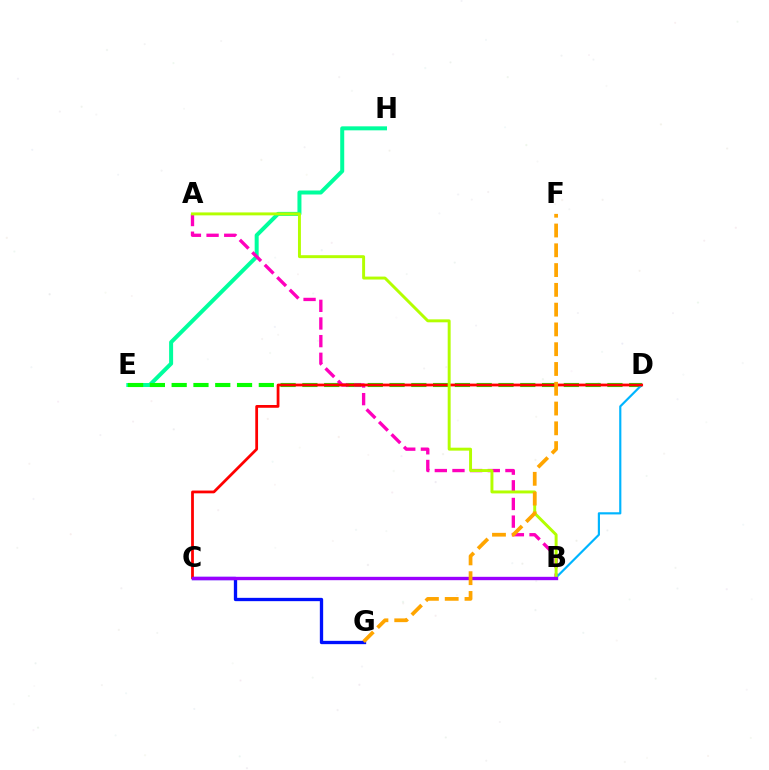{('C', 'G'): [{'color': '#0010ff', 'line_style': 'solid', 'thickness': 2.39}], ('E', 'H'): [{'color': '#00ff9d', 'line_style': 'solid', 'thickness': 2.88}], ('D', 'E'): [{'color': '#08ff00', 'line_style': 'dashed', 'thickness': 2.96}], ('A', 'B'): [{'color': '#ff00bd', 'line_style': 'dashed', 'thickness': 2.4}, {'color': '#b3ff00', 'line_style': 'solid', 'thickness': 2.12}], ('B', 'D'): [{'color': '#00b5ff', 'line_style': 'solid', 'thickness': 1.56}], ('C', 'D'): [{'color': '#ff0000', 'line_style': 'solid', 'thickness': 2.0}], ('B', 'C'): [{'color': '#9b00ff', 'line_style': 'solid', 'thickness': 2.42}], ('F', 'G'): [{'color': '#ffa500', 'line_style': 'dashed', 'thickness': 2.69}]}